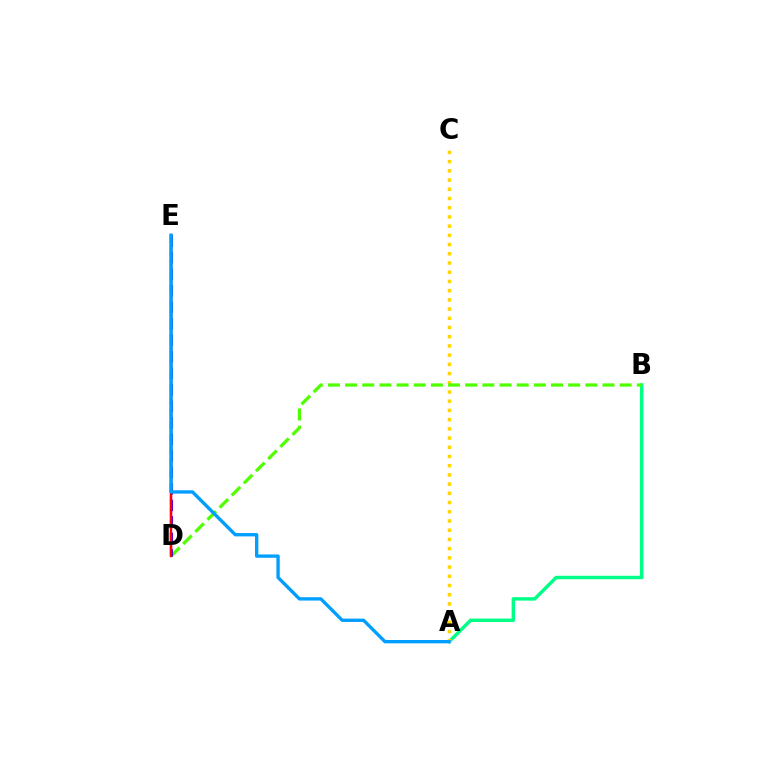{('D', 'E'): [{'color': '#ff00ed', 'line_style': 'dashed', 'thickness': 1.68}, {'color': '#3700ff', 'line_style': 'dashed', 'thickness': 2.24}, {'color': '#ff0000', 'line_style': 'solid', 'thickness': 1.72}], ('A', 'B'): [{'color': '#00ff86', 'line_style': 'solid', 'thickness': 2.49}], ('A', 'C'): [{'color': '#ffd500', 'line_style': 'dotted', 'thickness': 2.5}], ('B', 'D'): [{'color': '#4fff00', 'line_style': 'dashed', 'thickness': 2.33}], ('A', 'E'): [{'color': '#009eff', 'line_style': 'solid', 'thickness': 2.41}]}